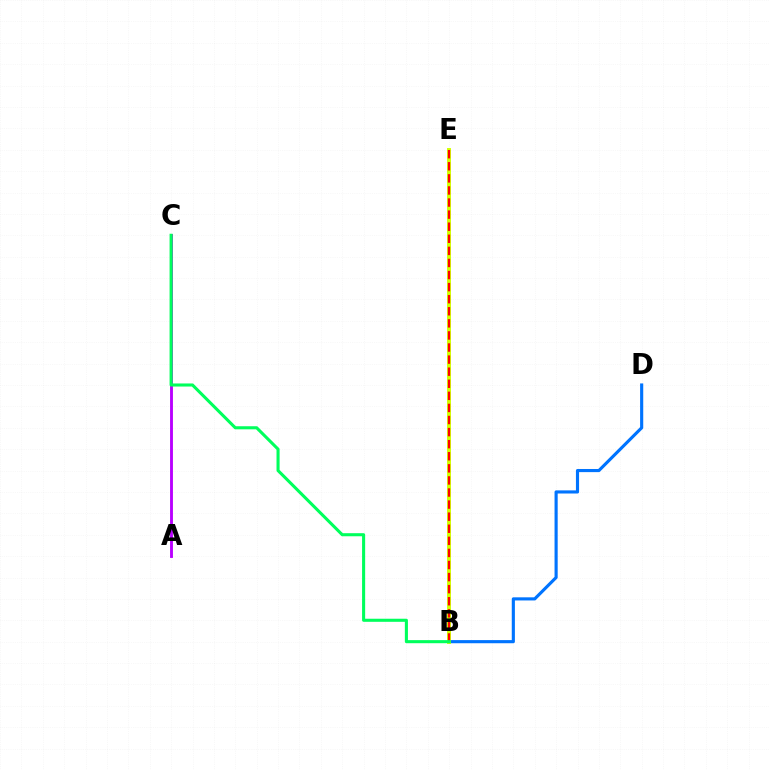{('B', 'D'): [{'color': '#0074ff', 'line_style': 'solid', 'thickness': 2.26}], ('A', 'C'): [{'color': '#b900ff', 'line_style': 'solid', 'thickness': 2.07}], ('B', 'E'): [{'color': '#d1ff00', 'line_style': 'solid', 'thickness': 2.83}, {'color': '#ff0000', 'line_style': 'dashed', 'thickness': 1.64}], ('B', 'C'): [{'color': '#00ff5c', 'line_style': 'solid', 'thickness': 2.22}]}